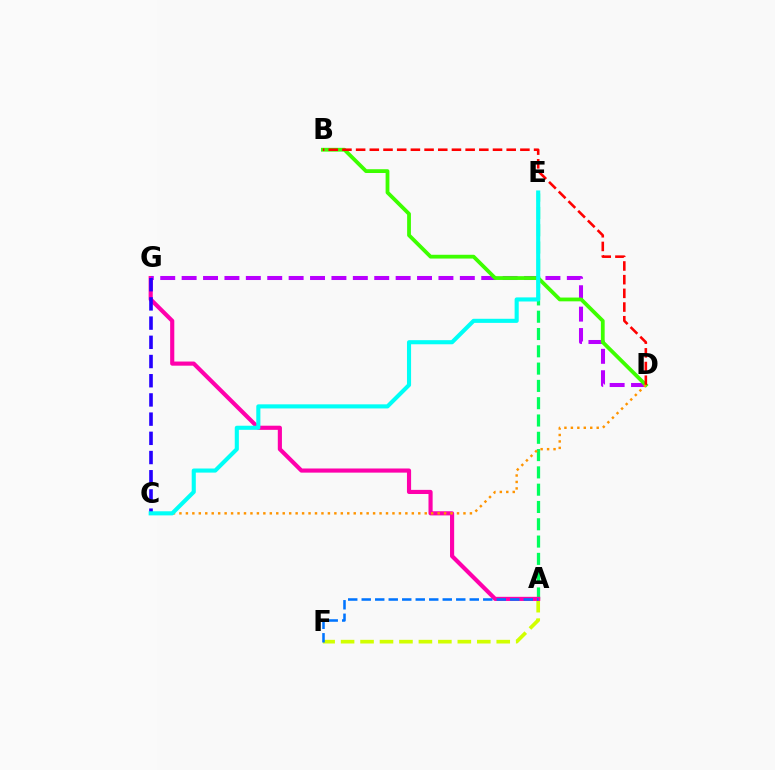{('A', 'F'): [{'color': '#d1ff00', 'line_style': 'dashed', 'thickness': 2.64}, {'color': '#0074ff', 'line_style': 'dashed', 'thickness': 1.83}], ('A', 'E'): [{'color': '#00ff5c', 'line_style': 'dashed', 'thickness': 2.35}], ('A', 'G'): [{'color': '#ff00ac', 'line_style': 'solid', 'thickness': 2.98}], ('D', 'G'): [{'color': '#b900ff', 'line_style': 'dashed', 'thickness': 2.91}], ('B', 'D'): [{'color': '#3dff00', 'line_style': 'solid', 'thickness': 2.73}, {'color': '#ff0000', 'line_style': 'dashed', 'thickness': 1.86}], ('C', 'D'): [{'color': '#ff9400', 'line_style': 'dotted', 'thickness': 1.75}], ('C', 'G'): [{'color': '#2500ff', 'line_style': 'dashed', 'thickness': 2.61}], ('C', 'E'): [{'color': '#00fff6', 'line_style': 'solid', 'thickness': 2.95}]}